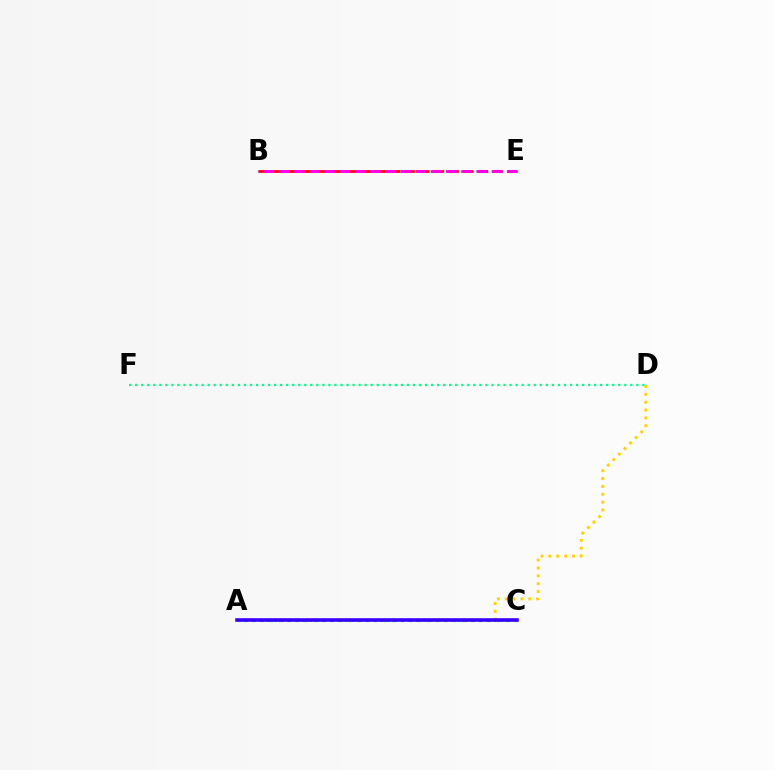{('B', 'E'): [{'color': '#ff0000', 'line_style': 'dashed', 'thickness': 1.99}, {'color': '#ff00ed', 'line_style': 'dashed', 'thickness': 2.07}], ('A', 'D'): [{'color': '#ffd500', 'line_style': 'dotted', 'thickness': 2.13}], ('A', 'C'): [{'color': '#4fff00', 'line_style': 'dotted', 'thickness': 2.37}, {'color': '#009eff', 'line_style': 'dotted', 'thickness': 1.93}, {'color': '#3700ff', 'line_style': 'solid', 'thickness': 2.57}], ('D', 'F'): [{'color': '#00ff86', 'line_style': 'dotted', 'thickness': 1.64}]}